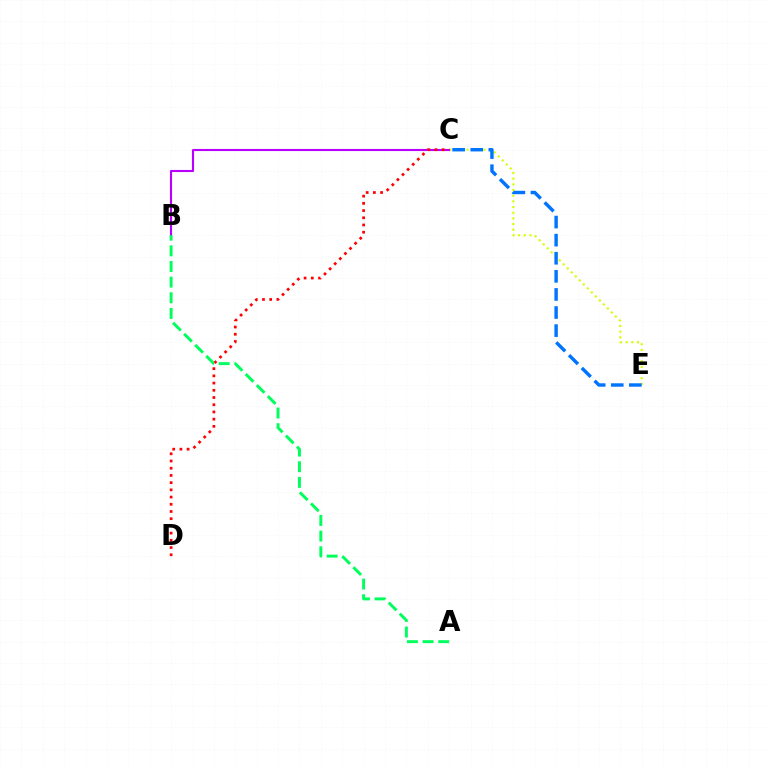{('C', 'E'): [{'color': '#d1ff00', 'line_style': 'dotted', 'thickness': 1.54}, {'color': '#0074ff', 'line_style': 'dashed', 'thickness': 2.46}], ('B', 'C'): [{'color': '#b900ff', 'line_style': 'solid', 'thickness': 1.53}], ('C', 'D'): [{'color': '#ff0000', 'line_style': 'dotted', 'thickness': 1.96}], ('A', 'B'): [{'color': '#00ff5c', 'line_style': 'dashed', 'thickness': 2.13}]}